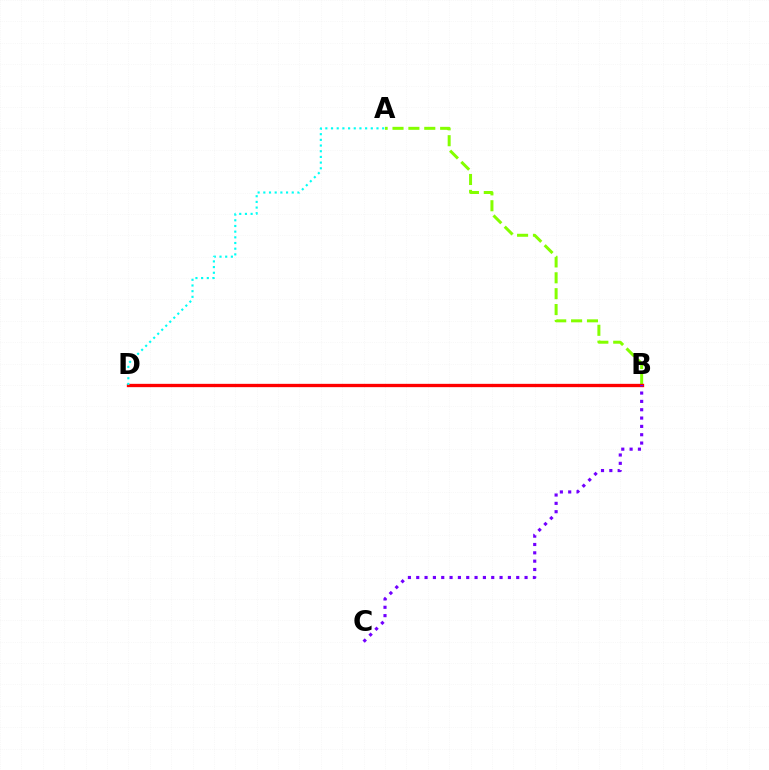{('A', 'B'): [{'color': '#84ff00', 'line_style': 'dashed', 'thickness': 2.16}], ('B', 'D'): [{'color': '#ff0000', 'line_style': 'solid', 'thickness': 2.39}], ('A', 'D'): [{'color': '#00fff6', 'line_style': 'dotted', 'thickness': 1.54}], ('B', 'C'): [{'color': '#7200ff', 'line_style': 'dotted', 'thickness': 2.26}]}